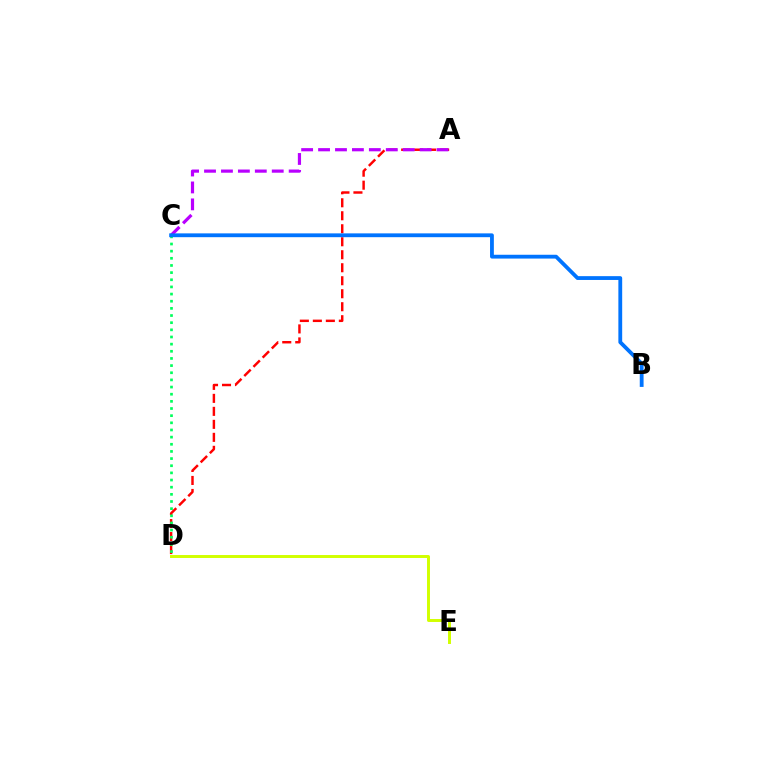{('D', 'E'): [{'color': '#d1ff00', 'line_style': 'solid', 'thickness': 2.13}], ('A', 'D'): [{'color': '#ff0000', 'line_style': 'dashed', 'thickness': 1.77}], ('A', 'C'): [{'color': '#b900ff', 'line_style': 'dashed', 'thickness': 2.3}], ('C', 'D'): [{'color': '#00ff5c', 'line_style': 'dotted', 'thickness': 1.94}], ('B', 'C'): [{'color': '#0074ff', 'line_style': 'solid', 'thickness': 2.75}]}